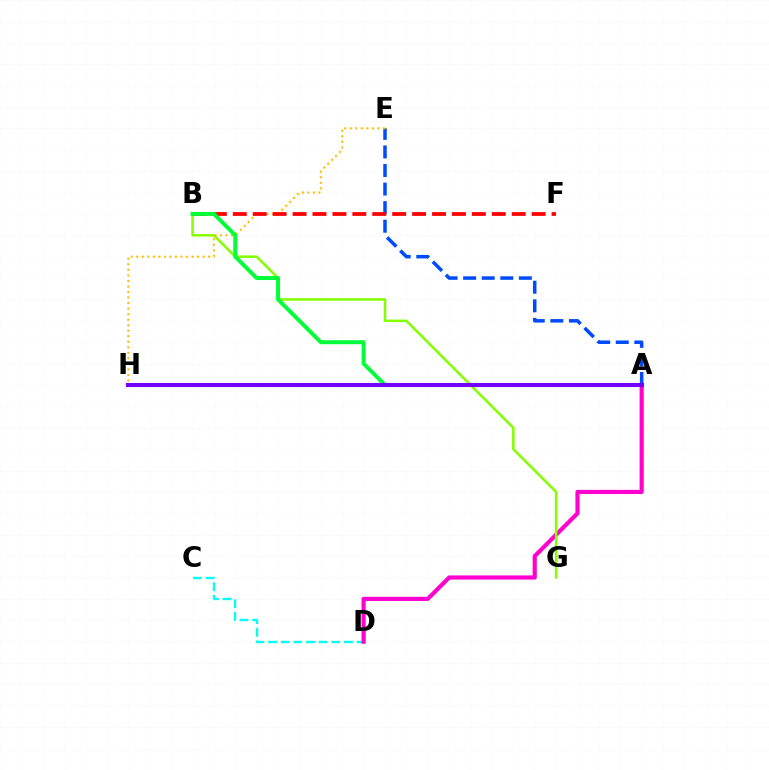{('C', 'D'): [{'color': '#00fff6', 'line_style': 'dashed', 'thickness': 1.72}], ('A', 'D'): [{'color': '#ff00cf', 'line_style': 'solid', 'thickness': 2.99}], ('B', 'G'): [{'color': '#84ff00', 'line_style': 'solid', 'thickness': 1.82}], ('A', 'E'): [{'color': '#004bff', 'line_style': 'dashed', 'thickness': 2.52}], ('E', 'H'): [{'color': '#ffbd00', 'line_style': 'dotted', 'thickness': 1.5}], ('B', 'F'): [{'color': '#ff0000', 'line_style': 'dashed', 'thickness': 2.71}], ('A', 'B'): [{'color': '#00ff39', 'line_style': 'solid', 'thickness': 2.86}], ('A', 'H'): [{'color': '#7200ff', 'line_style': 'solid', 'thickness': 2.94}]}